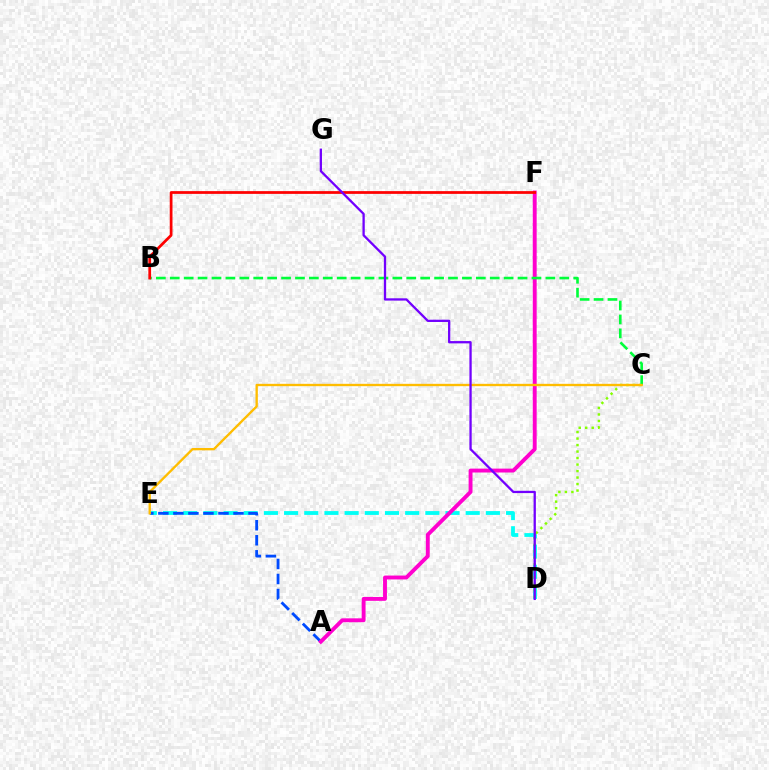{('D', 'E'): [{'color': '#00fff6', 'line_style': 'dashed', 'thickness': 2.74}], ('A', 'E'): [{'color': '#004bff', 'line_style': 'dashed', 'thickness': 2.04}], ('A', 'F'): [{'color': '#ff00cf', 'line_style': 'solid', 'thickness': 2.8}], ('C', 'D'): [{'color': '#84ff00', 'line_style': 'dotted', 'thickness': 1.77}], ('B', 'C'): [{'color': '#00ff39', 'line_style': 'dashed', 'thickness': 1.89}], ('B', 'F'): [{'color': '#ff0000', 'line_style': 'solid', 'thickness': 1.98}], ('C', 'E'): [{'color': '#ffbd00', 'line_style': 'solid', 'thickness': 1.69}], ('D', 'G'): [{'color': '#7200ff', 'line_style': 'solid', 'thickness': 1.65}]}